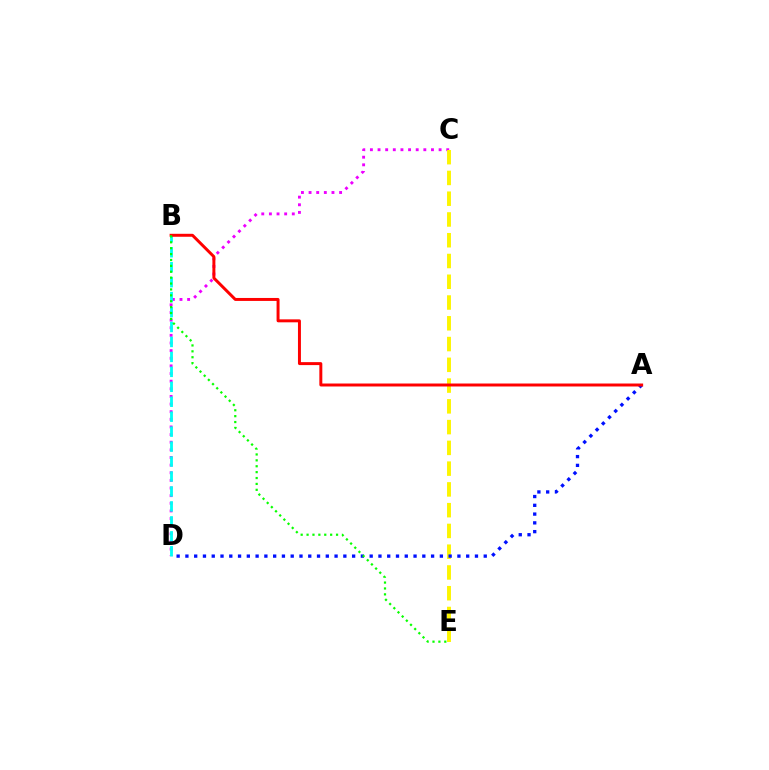{('C', 'D'): [{'color': '#ee00ff', 'line_style': 'dotted', 'thickness': 2.07}], ('B', 'D'): [{'color': '#00fff6', 'line_style': 'dashed', 'thickness': 2.03}], ('C', 'E'): [{'color': '#fcf500', 'line_style': 'dashed', 'thickness': 2.82}], ('A', 'D'): [{'color': '#0010ff', 'line_style': 'dotted', 'thickness': 2.38}], ('A', 'B'): [{'color': '#ff0000', 'line_style': 'solid', 'thickness': 2.13}], ('B', 'E'): [{'color': '#08ff00', 'line_style': 'dotted', 'thickness': 1.6}]}